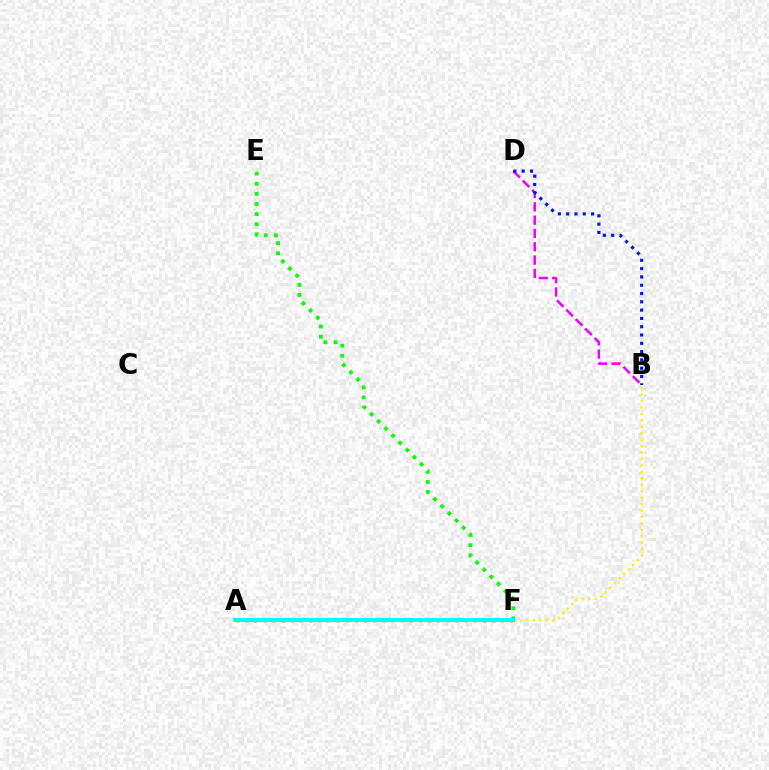{('E', 'F'): [{'color': '#08ff00', 'line_style': 'dotted', 'thickness': 2.75}], ('B', 'F'): [{'color': '#fcf500', 'line_style': 'dotted', 'thickness': 1.75}], ('A', 'F'): [{'color': '#ff0000', 'line_style': 'dotted', 'thickness': 2.48}, {'color': '#00fff6', 'line_style': 'solid', 'thickness': 2.88}], ('B', 'D'): [{'color': '#ee00ff', 'line_style': 'dashed', 'thickness': 1.81}, {'color': '#0010ff', 'line_style': 'dotted', 'thickness': 2.26}]}